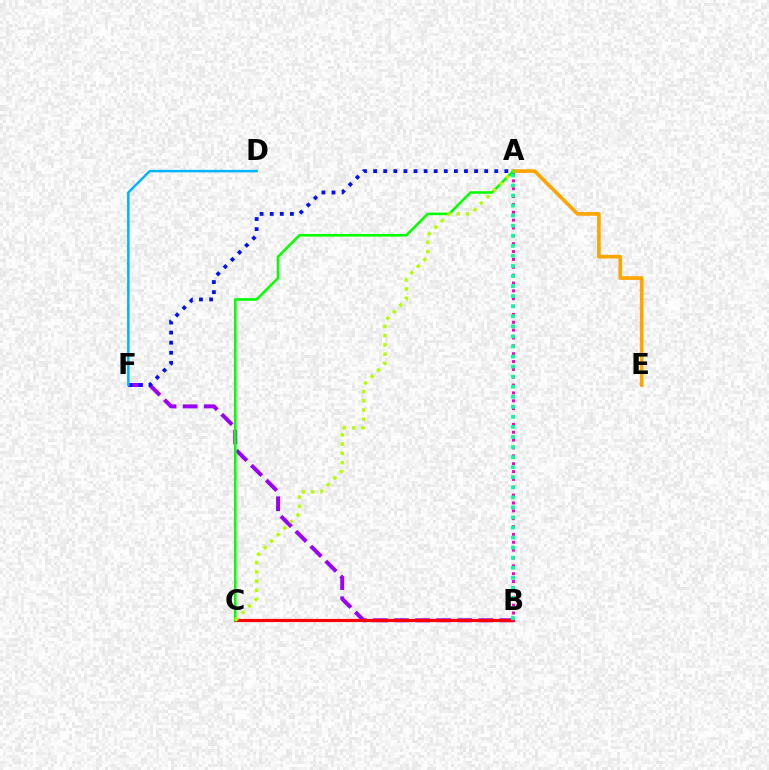{('B', 'F'): [{'color': '#9b00ff', 'line_style': 'dashed', 'thickness': 2.87}], ('B', 'C'): [{'color': '#ff0000', 'line_style': 'solid', 'thickness': 2.27}], ('A', 'B'): [{'color': '#ff00bd', 'line_style': 'dotted', 'thickness': 2.13}, {'color': '#00ff9d', 'line_style': 'dotted', 'thickness': 2.73}], ('A', 'F'): [{'color': '#0010ff', 'line_style': 'dotted', 'thickness': 2.74}], ('A', 'E'): [{'color': '#ffa500', 'line_style': 'solid', 'thickness': 2.65}], ('D', 'F'): [{'color': '#00b5ff', 'line_style': 'solid', 'thickness': 1.8}], ('A', 'C'): [{'color': '#08ff00', 'line_style': 'solid', 'thickness': 1.88}, {'color': '#b3ff00', 'line_style': 'dotted', 'thickness': 2.51}]}